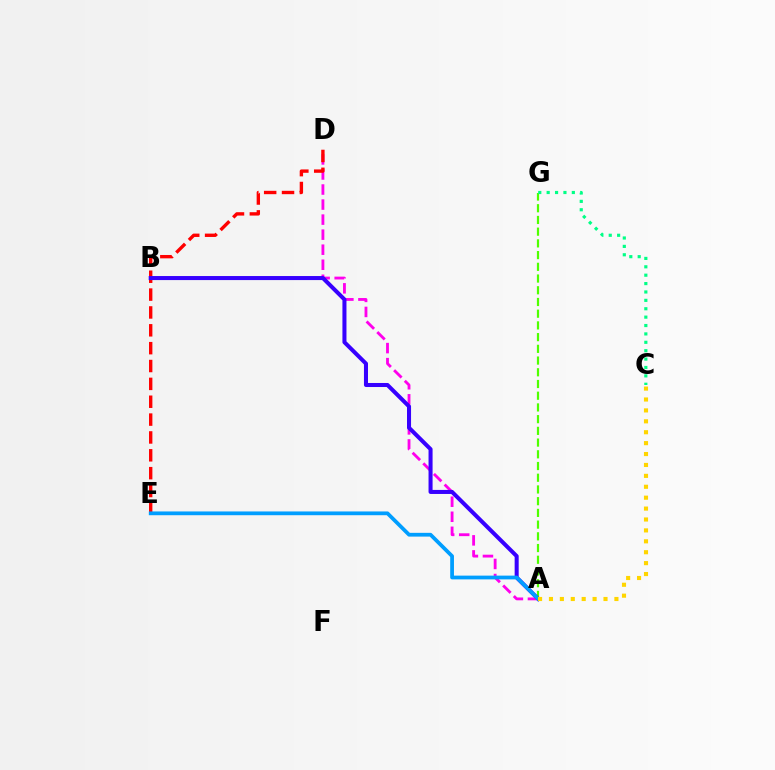{('A', 'D'): [{'color': '#ff00ed', 'line_style': 'dashed', 'thickness': 2.04}], ('D', 'E'): [{'color': '#ff0000', 'line_style': 'dashed', 'thickness': 2.43}], ('A', 'G'): [{'color': '#4fff00', 'line_style': 'dashed', 'thickness': 1.59}], ('A', 'B'): [{'color': '#3700ff', 'line_style': 'solid', 'thickness': 2.91}], ('A', 'E'): [{'color': '#009eff', 'line_style': 'solid', 'thickness': 2.71}], ('C', 'G'): [{'color': '#00ff86', 'line_style': 'dotted', 'thickness': 2.28}], ('A', 'C'): [{'color': '#ffd500', 'line_style': 'dotted', 'thickness': 2.96}]}